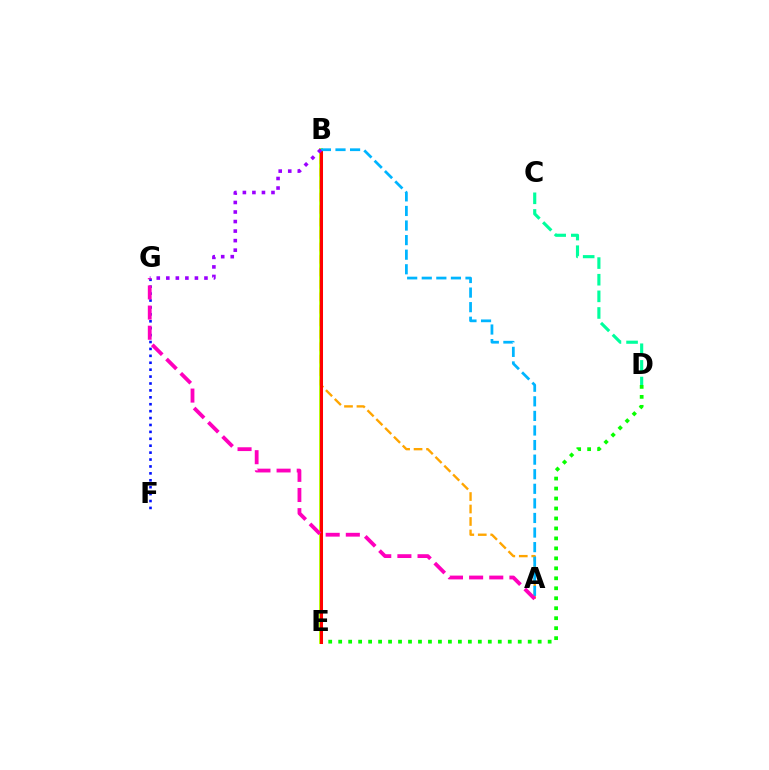{('B', 'E'): [{'color': '#b3ff00', 'line_style': 'solid', 'thickness': 2.79}, {'color': '#ff0000', 'line_style': 'solid', 'thickness': 2.18}], ('D', 'E'): [{'color': '#08ff00', 'line_style': 'dotted', 'thickness': 2.71}], ('A', 'B'): [{'color': '#ffa500', 'line_style': 'dashed', 'thickness': 1.69}, {'color': '#00b5ff', 'line_style': 'dashed', 'thickness': 1.98}], ('F', 'G'): [{'color': '#0010ff', 'line_style': 'dotted', 'thickness': 1.88}], ('C', 'D'): [{'color': '#00ff9d', 'line_style': 'dashed', 'thickness': 2.26}], ('A', 'G'): [{'color': '#ff00bd', 'line_style': 'dashed', 'thickness': 2.74}], ('B', 'G'): [{'color': '#9b00ff', 'line_style': 'dotted', 'thickness': 2.59}]}